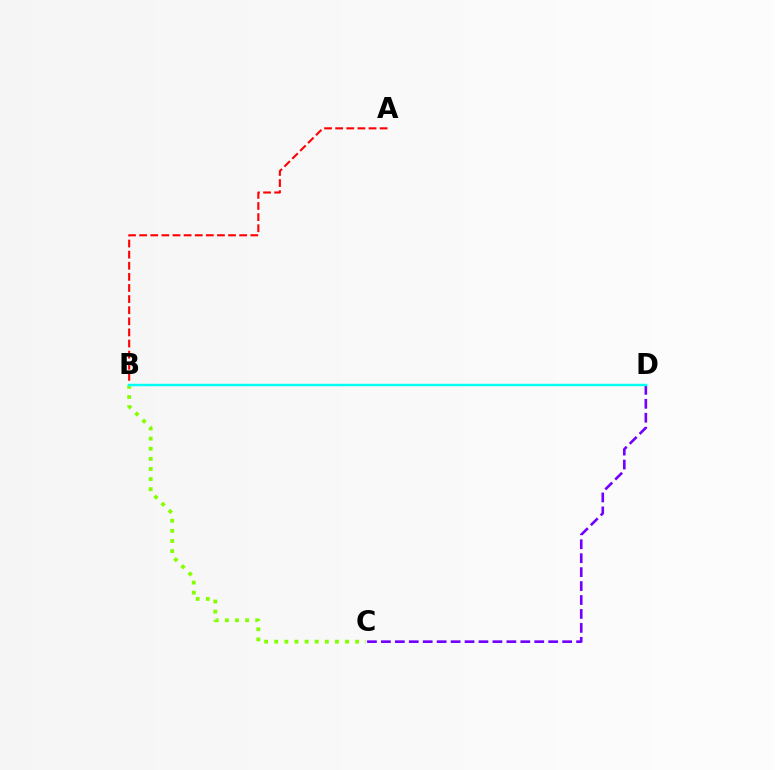{('B', 'C'): [{'color': '#84ff00', 'line_style': 'dotted', 'thickness': 2.75}], ('A', 'B'): [{'color': '#ff0000', 'line_style': 'dashed', 'thickness': 1.51}], ('C', 'D'): [{'color': '#7200ff', 'line_style': 'dashed', 'thickness': 1.89}], ('B', 'D'): [{'color': '#00fff6', 'line_style': 'solid', 'thickness': 1.76}]}